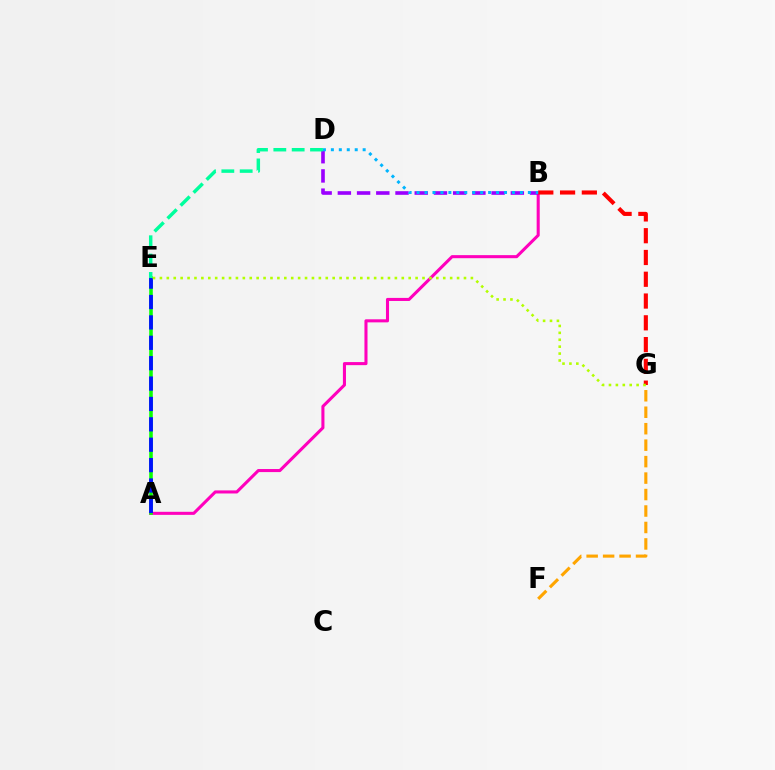{('A', 'B'): [{'color': '#ff00bd', 'line_style': 'solid', 'thickness': 2.21}], ('B', 'G'): [{'color': '#ff0000', 'line_style': 'dashed', 'thickness': 2.96}], ('A', 'E'): [{'color': '#08ff00', 'line_style': 'solid', 'thickness': 2.56}, {'color': '#0010ff', 'line_style': 'dashed', 'thickness': 2.77}], ('B', 'D'): [{'color': '#9b00ff', 'line_style': 'dashed', 'thickness': 2.61}, {'color': '#00b5ff', 'line_style': 'dotted', 'thickness': 2.16}], ('F', 'G'): [{'color': '#ffa500', 'line_style': 'dashed', 'thickness': 2.24}], ('E', 'G'): [{'color': '#b3ff00', 'line_style': 'dotted', 'thickness': 1.88}], ('D', 'E'): [{'color': '#00ff9d', 'line_style': 'dashed', 'thickness': 2.49}]}